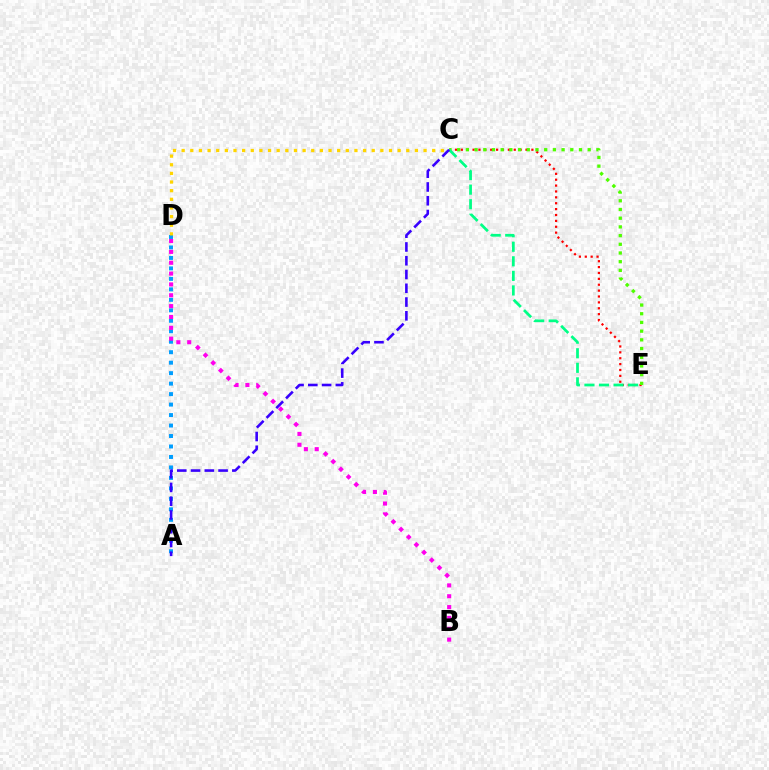{('C', 'E'): [{'color': '#ff0000', 'line_style': 'dotted', 'thickness': 1.6}, {'color': '#4fff00', 'line_style': 'dotted', 'thickness': 2.36}, {'color': '#00ff86', 'line_style': 'dashed', 'thickness': 1.98}], ('A', 'D'): [{'color': '#009eff', 'line_style': 'dotted', 'thickness': 2.85}], ('B', 'D'): [{'color': '#ff00ed', 'line_style': 'dotted', 'thickness': 2.95}], ('C', 'D'): [{'color': '#ffd500', 'line_style': 'dotted', 'thickness': 2.35}], ('A', 'C'): [{'color': '#3700ff', 'line_style': 'dashed', 'thickness': 1.87}]}